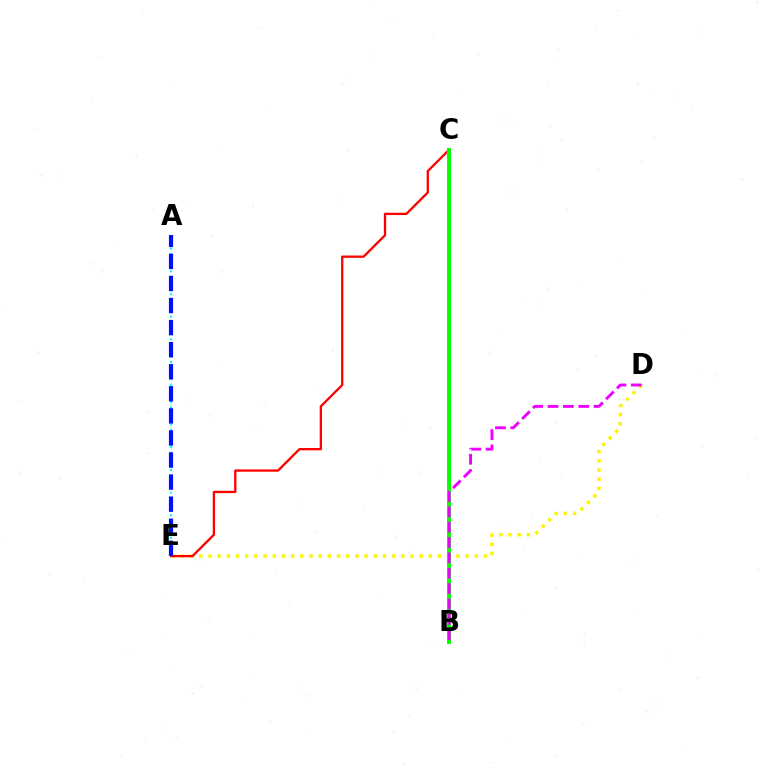{('D', 'E'): [{'color': '#fcf500', 'line_style': 'dotted', 'thickness': 2.49}], ('A', 'E'): [{'color': '#00fff6', 'line_style': 'dotted', 'thickness': 1.54}, {'color': '#0010ff', 'line_style': 'dashed', 'thickness': 3.0}], ('C', 'E'): [{'color': '#ff0000', 'line_style': 'solid', 'thickness': 1.66}], ('B', 'C'): [{'color': '#08ff00', 'line_style': 'solid', 'thickness': 2.84}], ('B', 'D'): [{'color': '#ee00ff', 'line_style': 'dashed', 'thickness': 2.09}]}